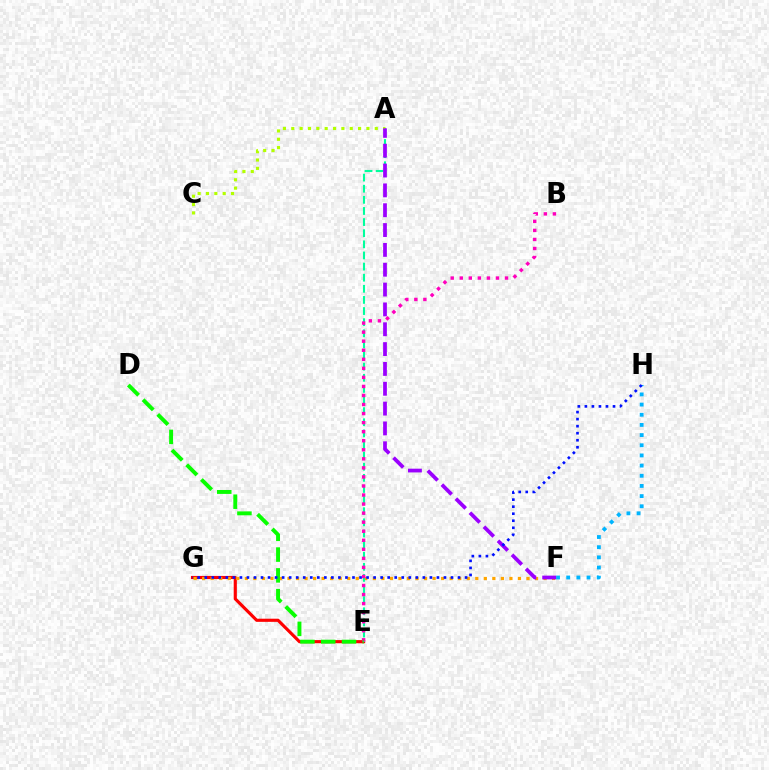{('E', 'G'): [{'color': '#ff0000', 'line_style': 'solid', 'thickness': 2.26}], ('F', 'G'): [{'color': '#ffa500', 'line_style': 'dotted', 'thickness': 2.32}], ('A', 'E'): [{'color': '#00ff9d', 'line_style': 'dashed', 'thickness': 1.51}], ('A', 'C'): [{'color': '#b3ff00', 'line_style': 'dotted', 'thickness': 2.27}], ('F', 'H'): [{'color': '#00b5ff', 'line_style': 'dotted', 'thickness': 2.76}], ('A', 'F'): [{'color': '#9b00ff', 'line_style': 'dashed', 'thickness': 2.7}], ('B', 'E'): [{'color': '#ff00bd', 'line_style': 'dotted', 'thickness': 2.46}], ('D', 'E'): [{'color': '#08ff00', 'line_style': 'dashed', 'thickness': 2.82}], ('G', 'H'): [{'color': '#0010ff', 'line_style': 'dotted', 'thickness': 1.91}]}